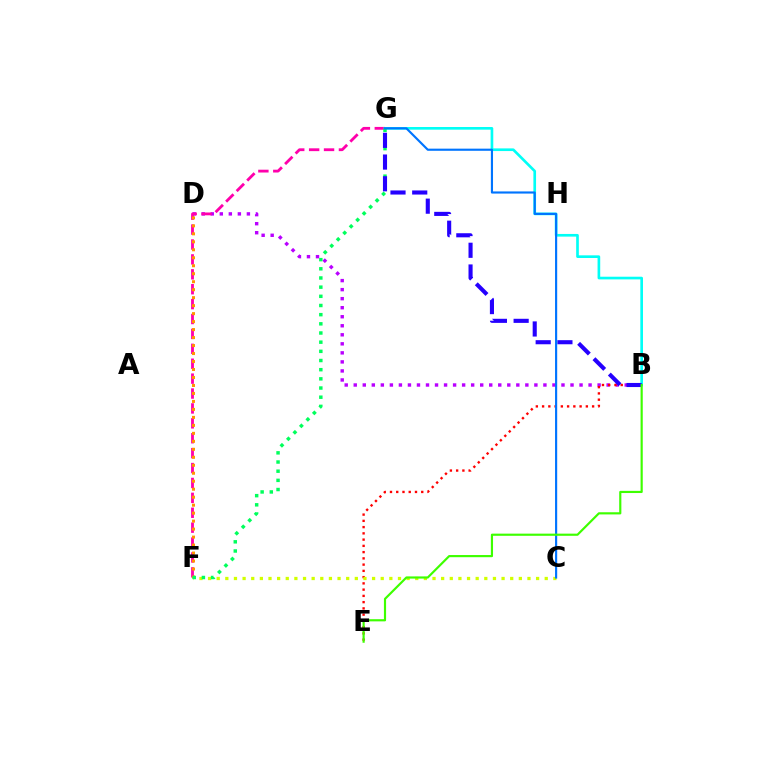{('B', 'D'): [{'color': '#b900ff', 'line_style': 'dotted', 'thickness': 2.45}], ('F', 'G'): [{'color': '#ff00ac', 'line_style': 'dashed', 'thickness': 2.02}, {'color': '#00ff5c', 'line_style': 'dotted', 'thickness': 2.49}], ('D', 'F'): [{'color': '#ff9400', 'line_style': 'dotted', 'thickness': 2.17}], ('B', 'G'): [{'color': '#00fff6', 'line_style': 'solid', 'thickness': 1.92}, {'color': '#2500ff', 'line_style': 'dashed', 'thickness': 2.95}], ('B', 'E'): [{'color': '#ff0000', 'line_style': 'dotted', 'thickness': 1.7}, {'color': '#3dff00', 'line_style': 'solid', 'thickness': 1.56}], ('C', 'F'): [{'color': '#d1ff00', 'line_style': 'dotted', 'thickness': 2.35}], ('C', 'G'): [{'color': '#0074ff', 'line_style': 'solid', 'thickness': 1.55}]}